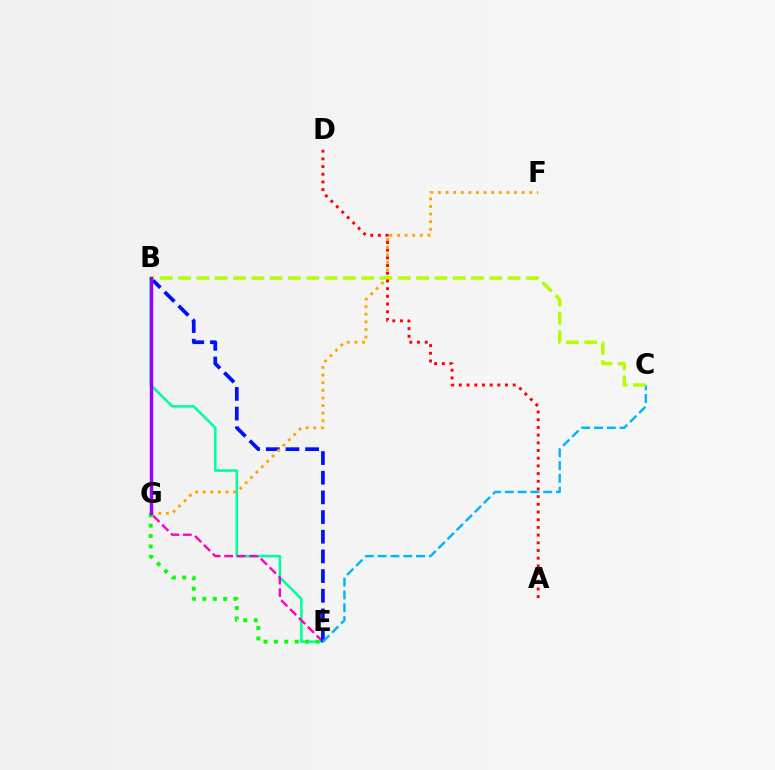{('B', 'E'): [{'color': '#00ff9d', 'line_style': 'solid', 'thickness': 1.85}, {'color': '#0010ff', 'line_style': 'dashed', 'thickness': 2.67}], ('E', 'G'): [{'color': '#ff00bd', 'line_style': 'dashed', 'thickness': 1.7}, {'color': '#08ff00', 'line_style': 'dotted', 'thickness': 2.82}], ('F', 'G'): [{'color': '#ffa500', 'line_style': 'dotted', 'thickness': 2.07}], ('C', 'E'): [{'color': '#00b5ff', 'line_style': 'dashed', 'thickness': 1.74}], ('B', 'C'): [{'color': '#b3ff00', 'line_style': 'dashed', 'thickness': 2.49}], ('A', 'D'): [{'color': '#ff0000', 'line_style': 'dotted', 'thickness': 2.09}], ('B', 'G'): [{'color': '#9b00ff', 'line_style': 'solid', 'thickness': 2.45}]}